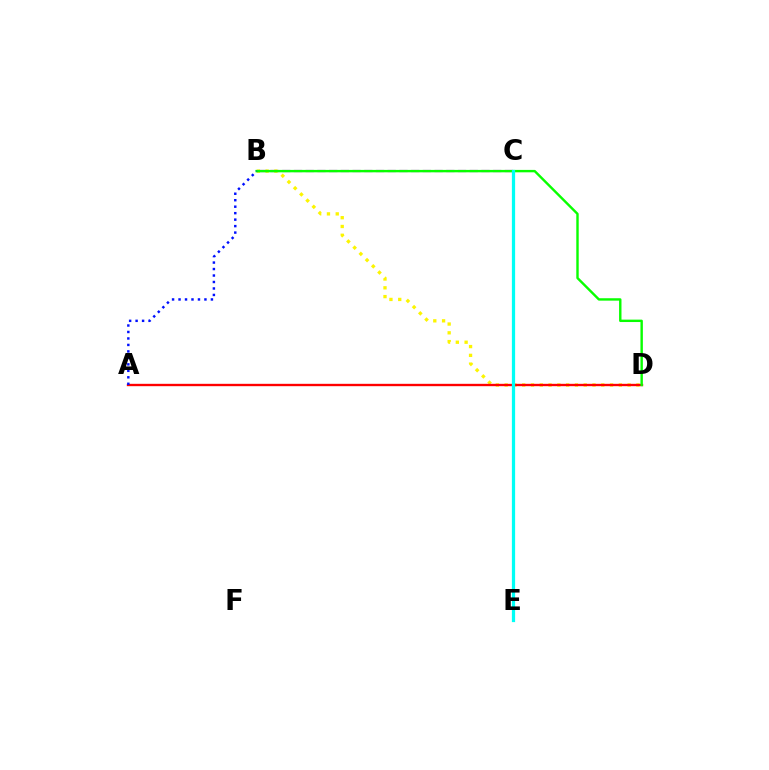{('B', 'C'): [{'color': '#ee00ff', 'line_style': 'dashed', 'thickness': 1.59}], ('B', 'D'): [{'color': '#fcf500', 'line_style': 'dotted', 'thickness': 2.39}, {'color': '#08ff00', 'line_style': 'solid', 'thickness': 1.74}], ('A', 'D'): [{'color': '#ff0000', 'line_style': 'solid', 'thickness': 1.7}], ('A', 'B'): [{'color': '#0010ff', 'line_style': 'dotted', 'thickness': 1.76}], ('C', 'E'): [{'color': '#00fff6', 'line_style': 'solid', 'thickness': 2.33}]}